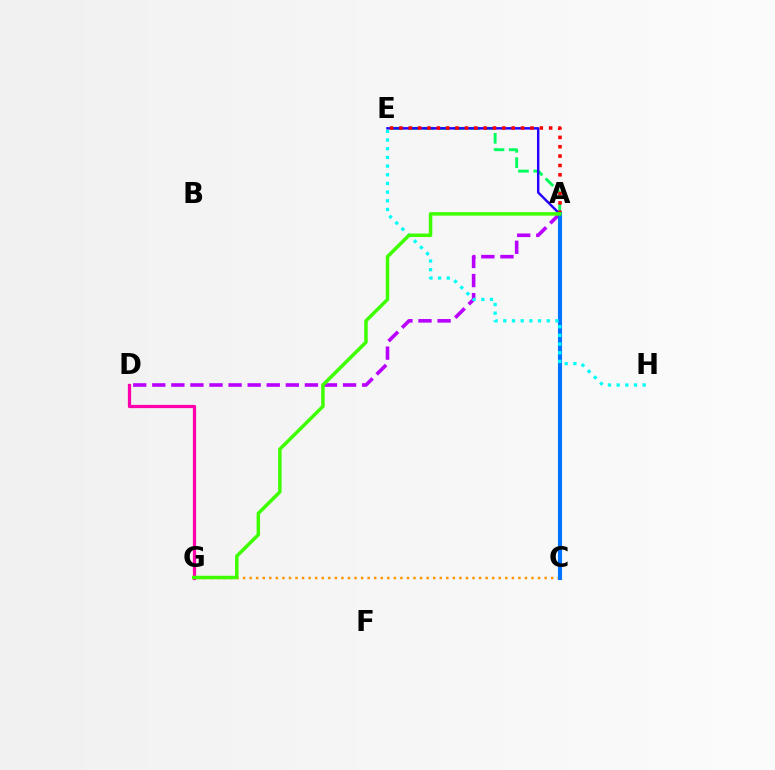{('A', 'D'): [{'color': '#b900ff', 'line_style': 'dashed', 'thickness': 2.59}], ('A', 'E'): [{'color': '#00ff5c', 'line_style': 'dashed', 'thickness': 2.08}, {'color': '#2500ff', 'line_style': 'solid', 'thickness': 1.76}, {'color': '#ff0000', 'line_style': 'dotted', 'thickness': 2.54}], ('D', 'G'): [{'color': '#ff00ac', 'line_style': 'solid', 'thickness': 2.33}], ('C', 'G'): [{'color': '#ff9400', 'line_style': 'dotted', 'thickness': 1.78}], ('A', 'C'): [{'color': '#d1ff00', 'line_style': 'solid', 'thickness': 1.76}, {'color': '#0074ff', 'line_style': 'solid', 'thickness': 2.95}], ('E', 'H'): [{'color': '#00fff6', 'line_style': 'dotted', 'thickness': 2.36}], ('A', 'G'): [{'color': '#3dff00', 'line_style': 'solid', 'thickness': 2.51}]}